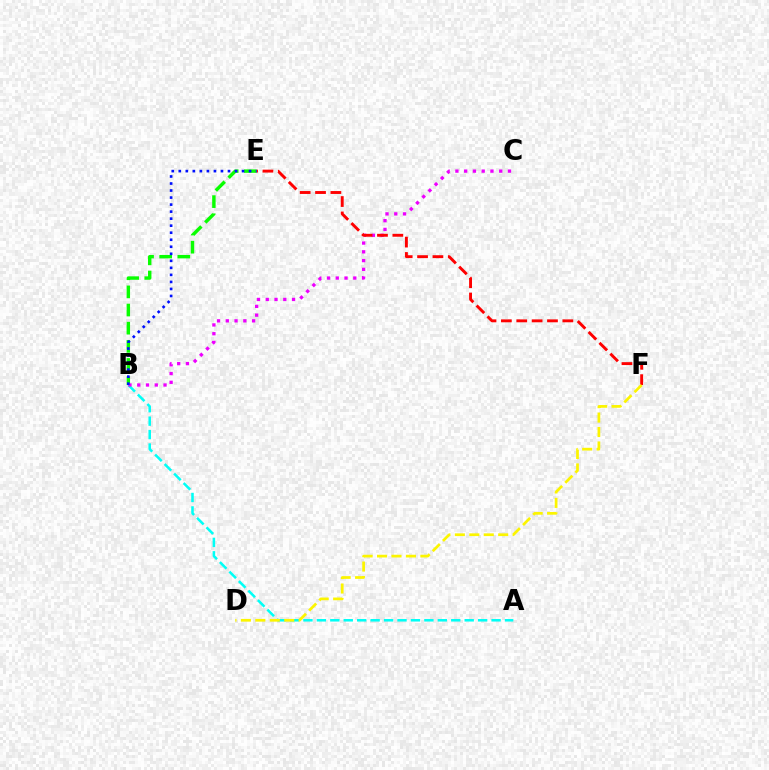{('B', 'E'): [{'color': '#08ff00', 'line_style': 'dashed', 'thickness': 2.46}, {'color': '#0010ff', 'line_style': 'dotted', 'thickness': 1.91}], ('A', 'B'): [{'color': '#00fff6', 'line_style': 'dashed', 'thickness': 1.83}], ('B', 'C'): [{'color': '#ee00ff', 'line_style': 'dotted', 'thickness': 2.38}], ('E', 'F'): [{'color': '#ff0000', 'line_style': 'dashed', 'thickness': 2.09}], ('D', 'F'): [{'color': '#fcf500', 'line_style': 'dashed', 'thickness': 1.96}]}